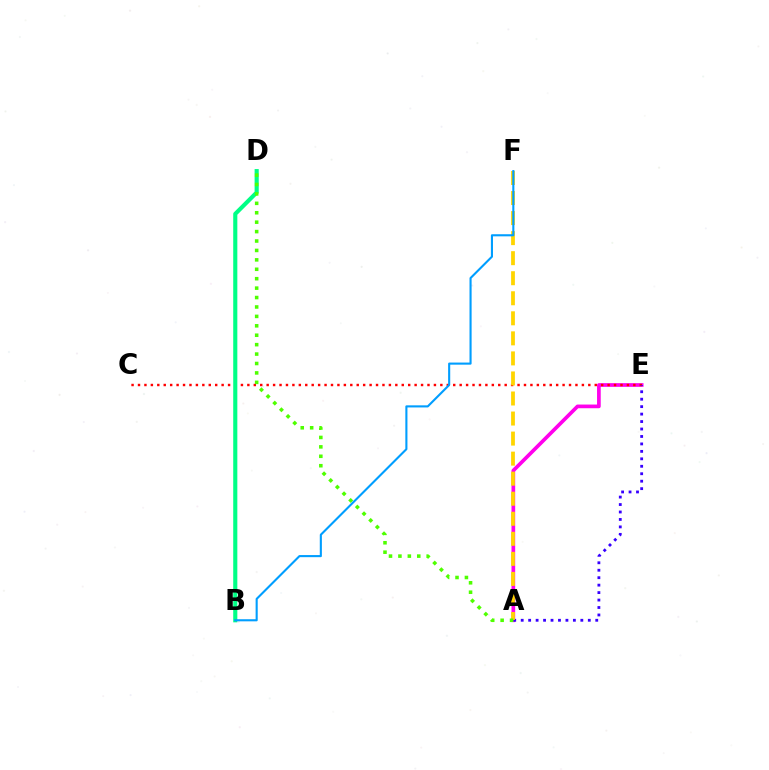{('A', 'E'): [{'color': '#ff00ed', 'line_style': 'solid', 'thickness': 2.66}, {'color': '#3700ff', 'line_style': 'dotted', 'thickness': 2.03}], ('C', 'E'): [{'color': '#ff0000', 'line_style': 'dotted', 'thickness': 1.75}], ('B', 'D'): [{'color': '#00ff86', 'line_style': 'solid', 'thickness': 2.96}], ('A', 'F'): [{'color': '#ffd500', 'line_style': 'dashed', 'thickness': 2.72}], ('A', 'D'): [{'color': '#4fff00', 'line_style': 'dotted', 'thickness': 2.56}], ('B', 'F'): [{'color': '#009eff', 'line_style': 'solid', 'thickness': 1.52}]}